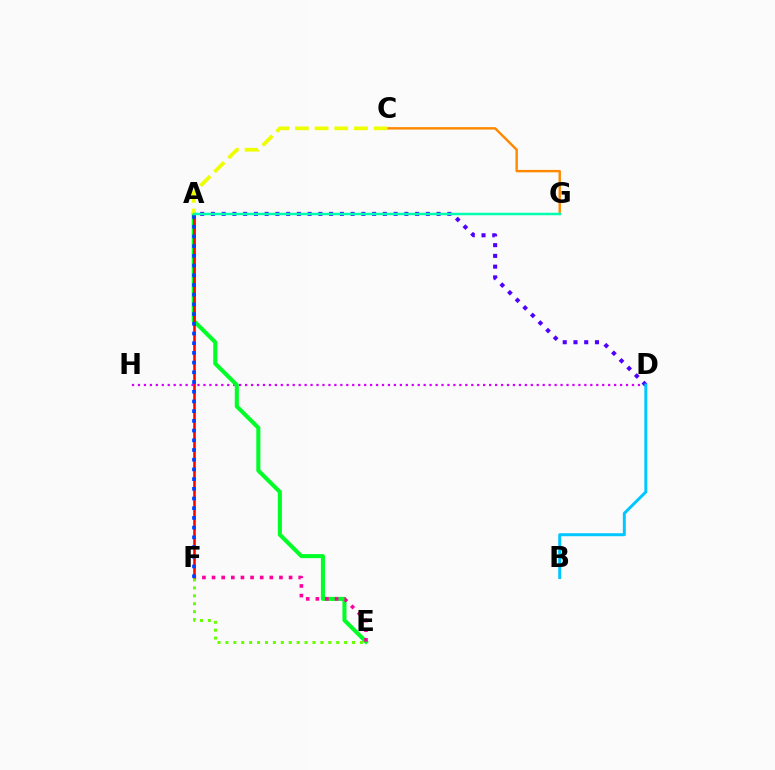{('D', 'H'): [{'color': '#d600ff', 'line_style': 'dotted', 'thickness': 1.62}], ('A', 'D'): [{'color': '#4f00ff', 'line_style': 'dotted', 'thickness': 2.92}], ('C', 'G'): [{'color': '#ff8800', 'line_style': 'solid', 'thickness': 1.74}], ('A', 'E'): [{'color': '#00ff27', 'line_style': 'solid', 'thickness': 2.92}], ('E', 'F'): [{'color': '#ff00a0', 'line_style': 'dotted', 'thickness': 2.62}, {'color': '#66ff00', 'line_style': 'dotted', 'thickness': 2.15}], ('A', 'C'): [{'color': '#eeff00', 'line_style': 'dashed', 'thickness': 2.68}], ('B', 'D'): [{'color': '#00c7ff', 'line_style': 'solid', 'thickness': 2.15}], ('A', 'F'): [{'color': '#ff0000', 'line_style': 'solid', 'thickness': 1.87}, {'color': '#003fff', 'line_style': 'dotted', 'thickness': 2.64}], ('A', 'G'): [{'color': '#00ffaf', 'line_style': 'solid', 'thickness': 1.8}]}